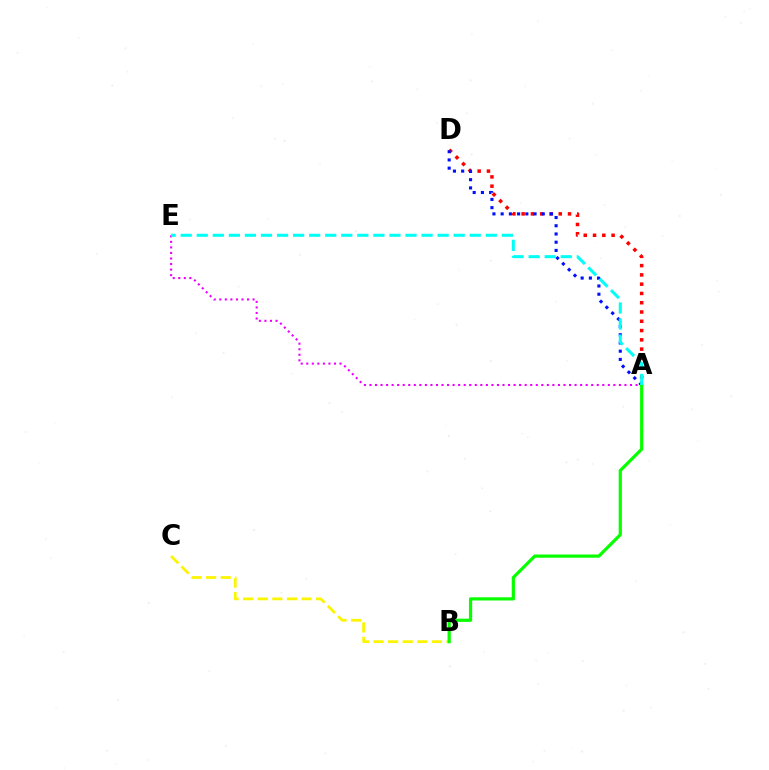{('A', 'D'): [{'color': '#ff0000', 'line_style': 'dotted', 'thickness': 2.52}, {'color': '#0010ff', 'line_style': 'dotted', 'thickness': 2.24}], ('B', 'C'): [{'color': '#fcf500', 'line_style': 'dashed', 'thickness': 1.98}], ('A', 'E'): [{'color': '#ee00ff', 'line_style': 'dotted', 'thickness': 1.51}, {'color': '#00fff6', 'line_style': 'dashed', 'thickness': 2.18}], ('A', 'B'): [{'color': '#08ff00', 'line_style': 'solid', 'thickness': 2.3}]}